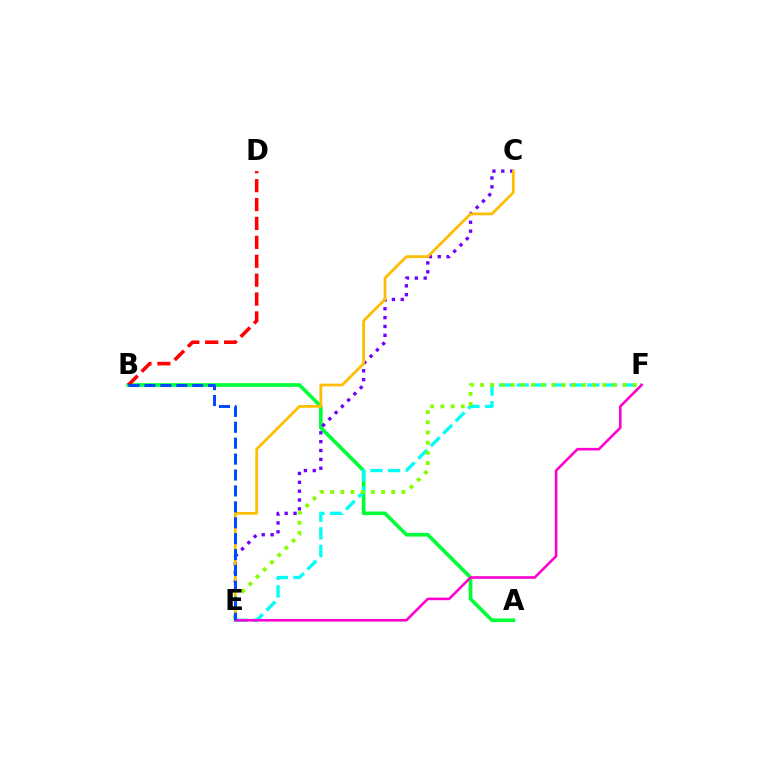{('A', 'B'): [{'color': '#00ff39', 'line_style': 'solid', 'thickness': 2.62}], ('C', 'E'): [{'color': '#7200ff', 'line_style': 'dotted', 'thickness': 2.41}, {'color': '#ffbd00', 'line_style': 'solid', 'thickness': 1.99}], ('B', 'D'): [{'color': '#ff0000', 'line_style': 'dashed', 'thickness': 2.57}], ('E', 'F'): [{'color': '#00fff6', 'line_style': 'dashed', 'thickness': 2.4}, {'color': '#84ff00', 'line_style': 'dotted', 'thickness': 2.77}, {'color': '#ff00cf', 'line_style': 'solid', 'thickness': 1.86}], ('B', 'E'): [{'color': '#004bff', 'line_style': 'dashed', 'thickness': 2.16}]}